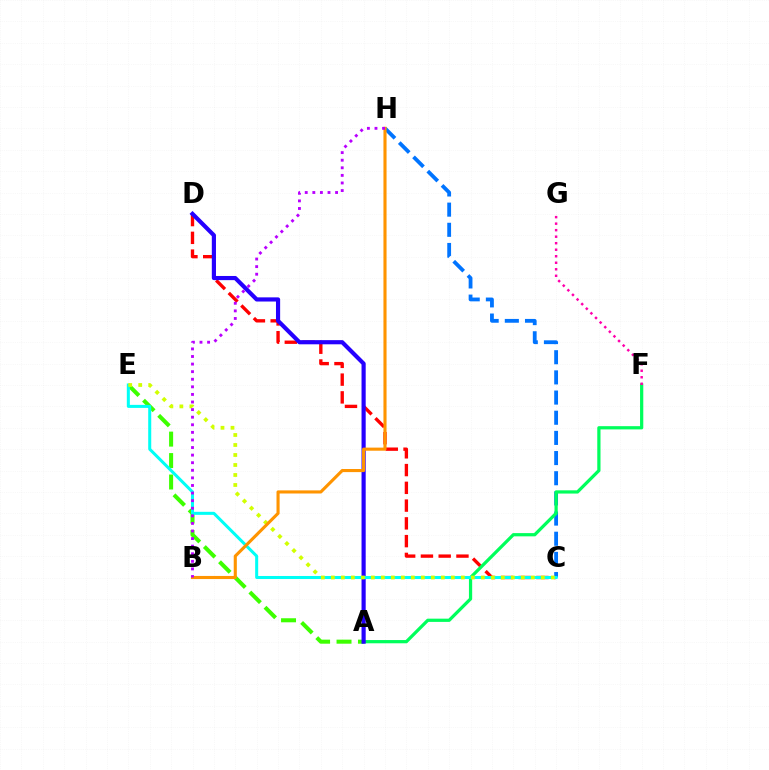{('A', 'E'): [{'color': '#3dff00', 'line_style': 'dashed', 'thickness': 2.91}], ('C', 'D'): [{'color': '#ff0000', 'line_style': 'dashed', 'thickness': 2.41}], ('C', 'H'): [{'color': '#0074ff', 'line_style': 'dashed', 'thickness': 2.74}], ('A', 'F'): [{'color': '#00ff5c', 'line_style': 'solid', 'thickness': 2.33}], ('A', 'D'): [{'color': '#2500ff', 'line_style': 'solid', 'thickness': 2.99}], ('C', 'E'): [{'color': '#00fff6', 'line_style': 'solid', 'thickness': 2.18}, {'color': '#d1ff00', 'line_style': 'dotted', 'thickness': 2.72}], ('F', 'G'): [{'color': '#ff00ac', 'line_style': 'dotted', 'thickness': 1.77}], ('B', 'H'): [{'color': '#ff9400', 'line_style': 'solid', 'thickness': 2.24}, {'color': '#b900ff', 'line_style': 'dotted', 'thickness': 2.06}]}